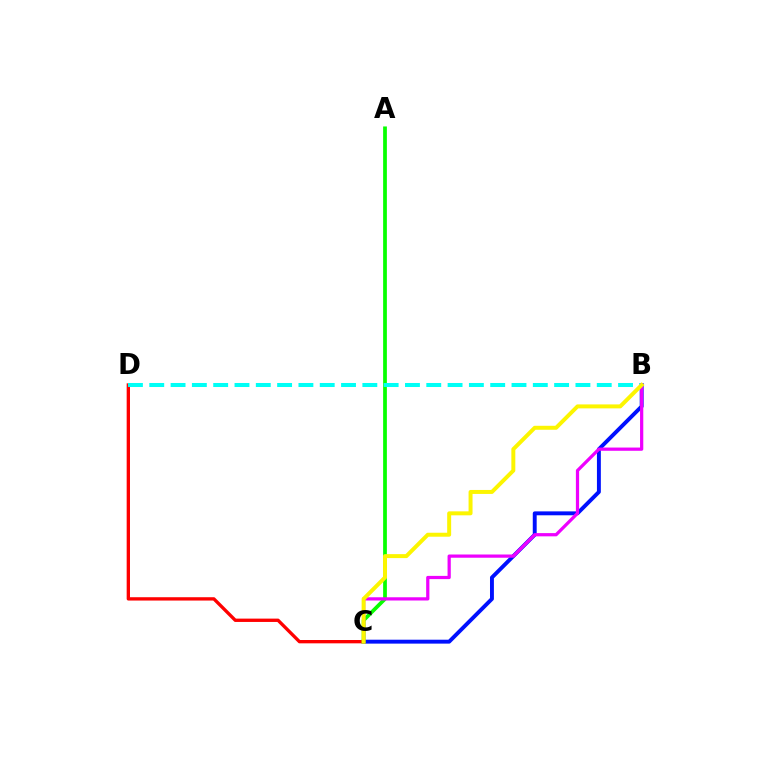{('B', 'C'): [{'color': '#0010ff', 'line_style': 'solid', 'thickness': 2.81}, {'color': '#ee00ff', 'line_style': 'solid', 'thickness': 2.33}, {'color': '#fcf500', 'line_style': 'solid', 'thickness': 2.86}], ('C', 'D'): [{'color': '#ff0000', 'line_style': 'solid', 'thickness': 2.4}], ('A', 'C'): [{'color': '#08ff00', 'line_style': 'solid', 'thickness': 2.7}], ('B', 'D'): [{'color': '#00fff6', 'line_style': 'dashed', 'thickness': 2.89}]}